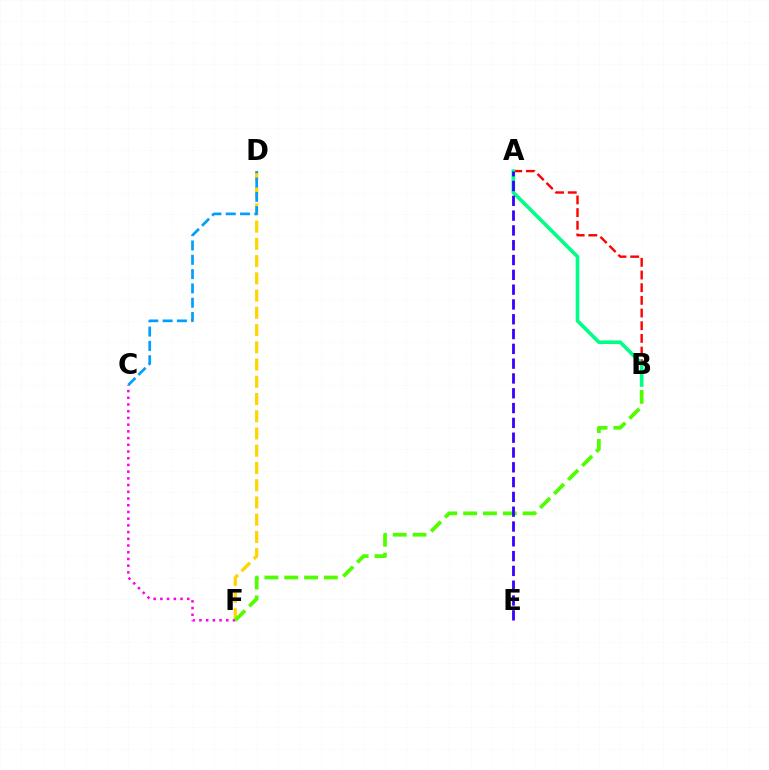{('D', 'F'): [{'color': '#ffd500', 'line_style': 'dashed', 'thickness': 2.34}], ('C', 'F'): [{'color': '#ff00ed', 'line_style': 'dotted', 'thickness': 1.82}], ('B', 'F'): [{'color': '#4fff00', 'line_style': 'dashed', 'thickness': 2.69}], ('A', 'B'): [{'color': '#ff0000', 'line_style': 'dashed', 'thickness': 1.72}, {'color': '#00ff86', 'line_style': 'solid', 'thickness': 2.62}], ('C', 'D'): [{'color': '#009eff', 'line_style': 'dashed', 'thickness': 1.95}], ('A', 'E'): [{'color': '#3700ff', 'line_style': 'dashed', 'thickness': 2.01}]}